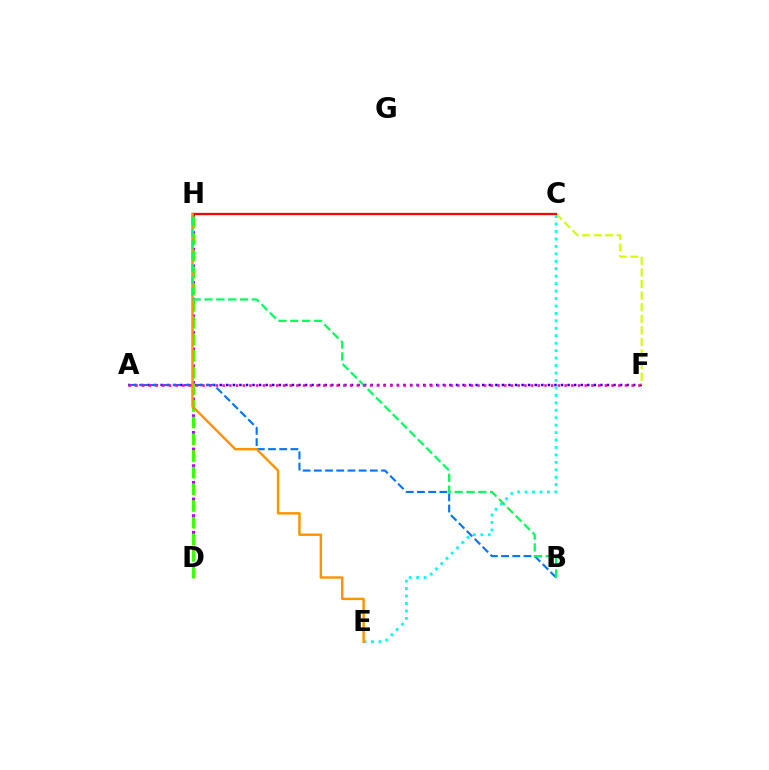{('A', 'F'): [{'color': '#2500ff', 'line_style': 'dotted', 'thickness': 1.78}, {'color': '#ff00ac', 'line_style': 'dotted', 'thickness': 1.82}], ('D', 'H'): [{'color': '#b900ff', 'line_style': 'dotted', 'thickness': 2.26}, {'color': '#3dff00', 'line_style': 'dashed', 'thickness': 2.27}], ('C', 'F'): [{'color': '#d1ff00', 'line_style': 'dashed', 'thickness': 1.57}], ('A', 'B'): [{'color': '#0074ff', 'line_style': 'dashed', 'thickness': 1.52}], ('C', 'H'): [{'color': '#ff0000', 'line_style': 'solid', 'thickness': 1.64}], ('C', 'E'): [{'color': '#00fff6', 'line_style': 'dotted', 'thickness': 2.02}], ('E', 'H'): [{'color': '#ff9400', 'line_style': 'solid', 'thickness': 1.75}], ('B', 'H'): [{'color': '#00ff5c', 'line_style': 'dashed', 'thickness': 1.61}]}